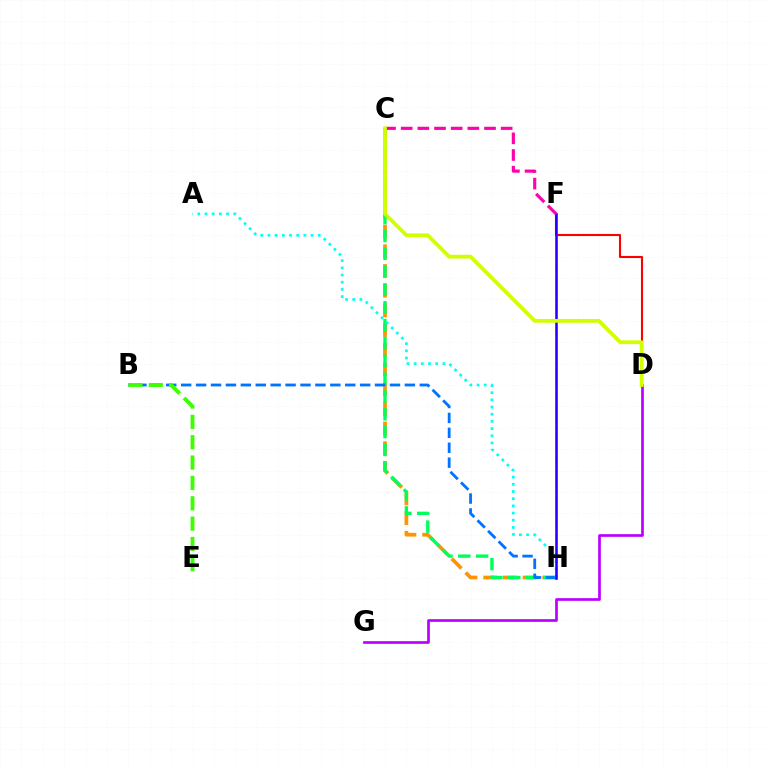{('C', 'H'): [{'color': '#ff9400', 'line_style': 'dashed', 'thickness': 2.67}, {'color': '#00ff5c', 'line_style': 'dashed', 'thickness': 2.42}], ('D', 'G'): [{'color': '#b900ff', 'line_style': 'solid', 'thickness': 1.93}], ('B', 'H'): [{'color': '#0074ff', 'line_style': 'dashed', 'thickness': 2.03}], ('A', 'H'): [{'color': '#00fff6', 'line_style': 'dotted', 'thickness': 1.95}], ('D', 'F'): [{'color': '#ff0000', 'line_style': 'solid', 'thickness': 1.51}], ('F', 'H'): [{'color': '#2500ff', 'line_style': 'solid', 'thickness': 1.85}], ('C', 'F'): [{'color': '#ff00ac', 'line_style': 'dashed', 'thickness': 2.26}], ('B', 'E'): [{'color': '#3dff00', 'line_style': 'dashed', 'thickness': 2.76}], ('C', 'D'): [{'color': '#d1ff00', 'line_style': 'solid', 'thickness': 2.72}]}